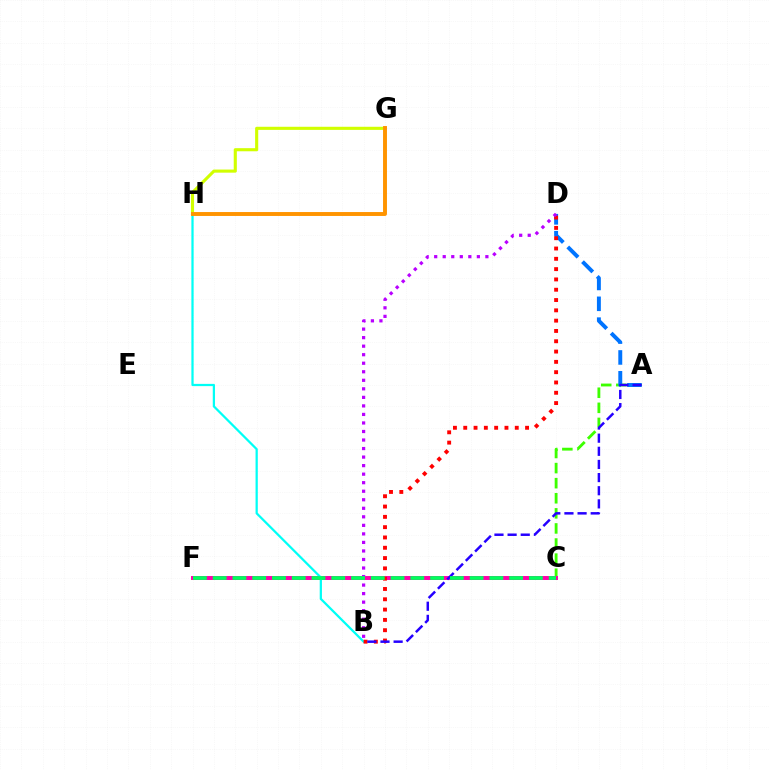{('A', 'C'): [{'color': '#3dff00', 'line_style': 'dashed', 'thickness': 2.05}], ('G', 'H'): [{'color': '#d1ff00', 'line_style': 'solid', 'thickness': 2.24}, {'color': '#ff9400', 'line_style': 'solid', 'thickness': 2.82}], ('C', 'F'): [{'color': '#ff00ac', 'line_style': 'solid', 'thickness': 2.85}, {'color': '#00ff5c', 'line_style': 'dashed', 'thickness': 2.69}], ('B', 'H'): [{'color': '#00fff6', 'line_style': 'solid', 'thickness': 1.62}], ('A', 'D'): [{'color': '#0074ff', 'line_style': 'dashed', 'thickness': 2.83}], ('B', 'D'): [{'color': '#ff0000', 'line_style': 'dotted', 'thickness': 2.8}, {'color': '#b900ff', 'line_style': 'dotted', 'thickness': 2.32}], ('A', 'B'): [{'color': '#2500ff', 'line_style': 'dashed', 'thickness': 1.78}]}